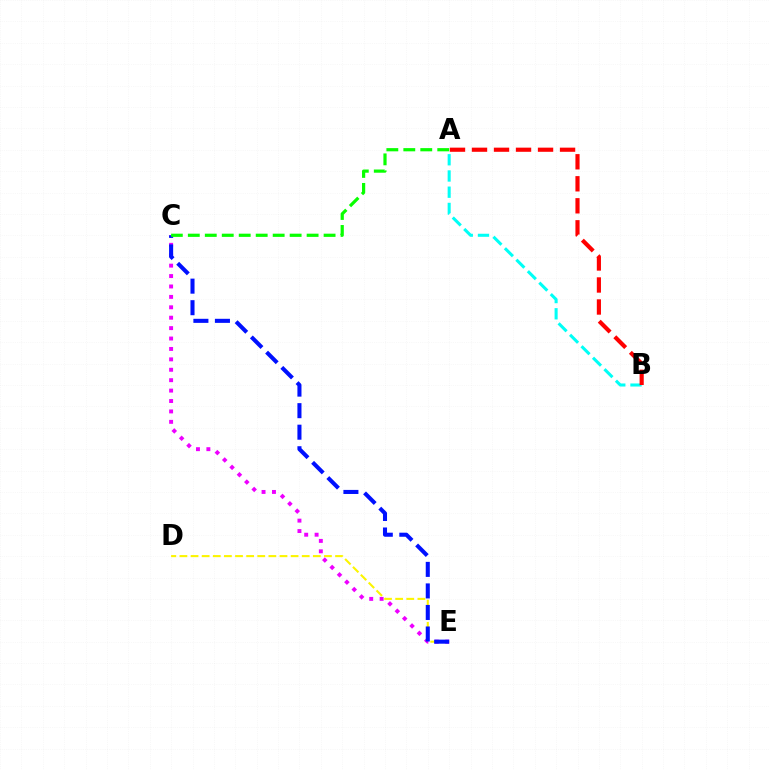{('D', 'E'): [{'color': '#fcf500', 'line_style': 'dashed', 'thickness': 1.51}], ('C', 'E'): [{'color': '#ee00ff', 'line_style': 'dotted', 'thickness': 2.83}, {'color': '#0010ff', 'line_style': 'dashed', 'thickness': 2.93}], ('A', 'B'): [{'color': '#00fff6', 'line_style': 'dashed', 'thickness': 2.2}, {'color': '#ff0000', 'line_style': 'dashed', 'thickness': 2.99}], ('A', 'C'): [{'color': '#08ff00', 'line_style': 'dashed', 'thickness': 2.31}]}